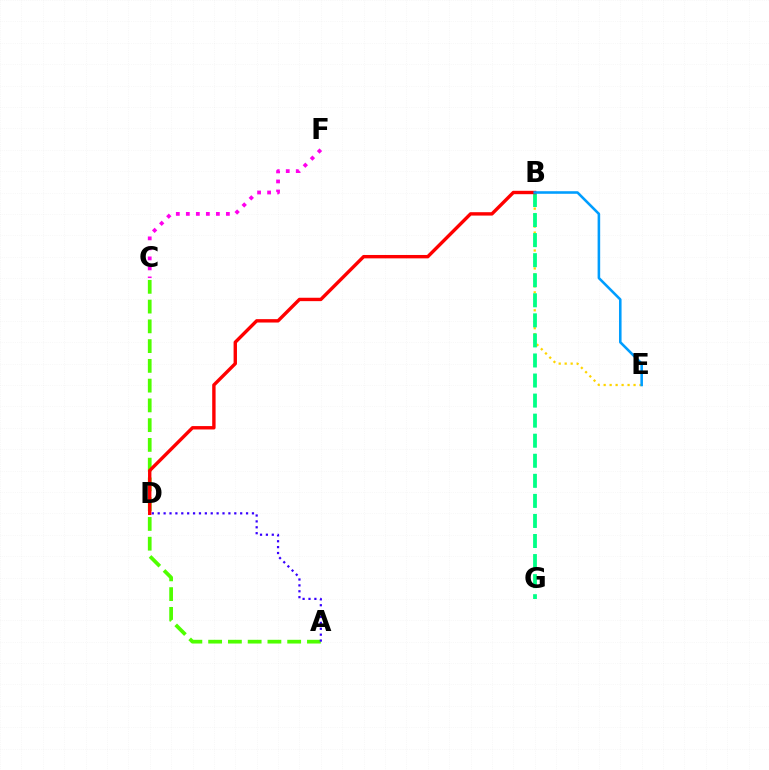{('B', 'E'): [{'color': '#ffd500', 'line_style': 'dotted', 'thickness': 1.62}, {'color': '#009eff', 'line_style': 'solid', 'thickness': 1.85}], ('B', 'G'): [{'color': '#00ff86', 'line_style': 'dashed', 'thickness': 2.73}], ('C', 'F'): [{'color': '#ff00ed', 'line_style': 'dotted', 'thickness': 2.72}], ('A', 'C'): [{'color': '#4fff00', 'line_style': 'dashed', 'thickness': 2.68}], ('B', 'D'): [{'color': '#ff0000', 'line_style': 'solid', 'thickness': 2.44}], ('A', 'D'): [{'color': '#3700ff', 'line_style': 'dotted', 'thickness': 1.6}]}